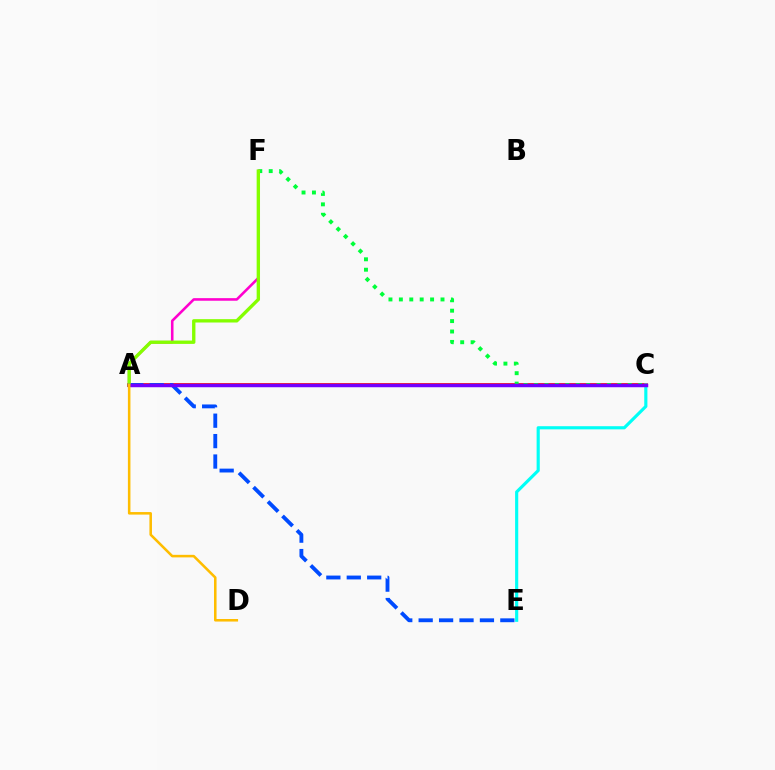{('A', 'C'): [{'color': '#ff0000', 'line_style': 'solid', 'thickness': 2.64}, {'color': '#7200ff', 'line_style': 'solid', 'thickness': 2.5}], ('A', 'E'): [{'color': '#004bff', 'line_style': 'dashed', 'thickness': 2.77}], ('C', 'F'): [{'color': '#00ff39', 'line_style': 'dotted', 'thickness': 2.83}], ('C', 'E'): [{'color': '#00fff6', 'line_style': 'solid', 'thickness': 2.27}], ('A', 'F'): [{'color': '#ff00cf', 'line_style': 'solid', 'thickness': 1.86}, {'color': '#84ff00', 'line_style': 'solid', 'thickness': 2.42}], ('A', 'D'): [{'color': '#ffbd00', 'line_style': 'solid', 'thickness': 1.83}]}